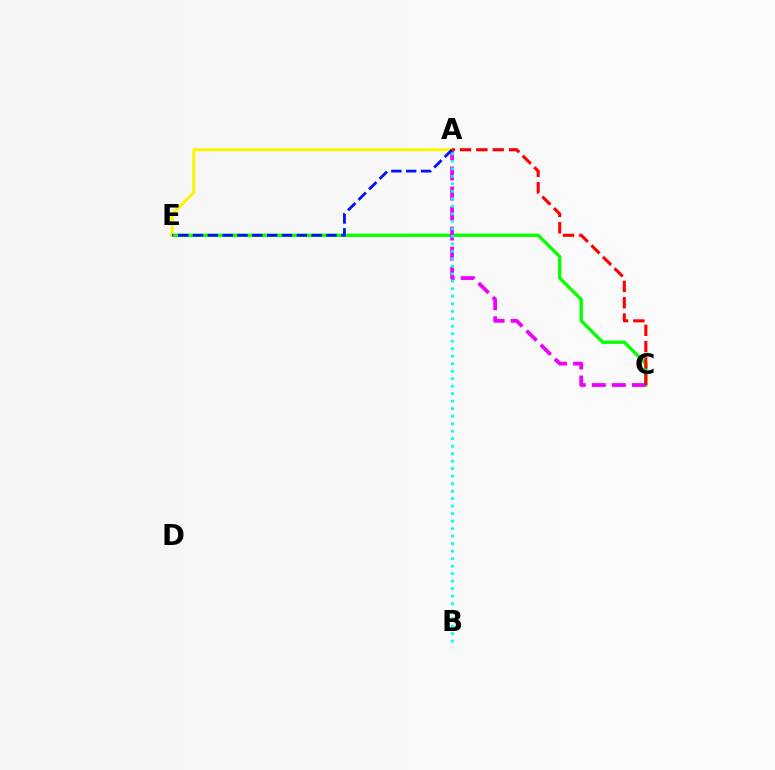{('C', 'E'): [{'color': '#08ff00', 'line_style': 'solid', 'thickness': 2.39}], ('A', 'C'): [{'color': '#ee00ff', 'line_style': 'dashed', 'thickness': 2.72}, {'color': '#ff0000', 'line_style': 'dashed', 'thickness': 2.22}], ('A', 'E'): [{'color': '#fcf500', 'line_style': 'solid', 'thickness': 2.14}, {'color': '#0010ff', 'line_style': 'dashed', 'thickness': 2.02}], ('A', 'B'): [{'color': '#00fff6', 'line_style': 'dotted', 'thickness': 2.04}]}